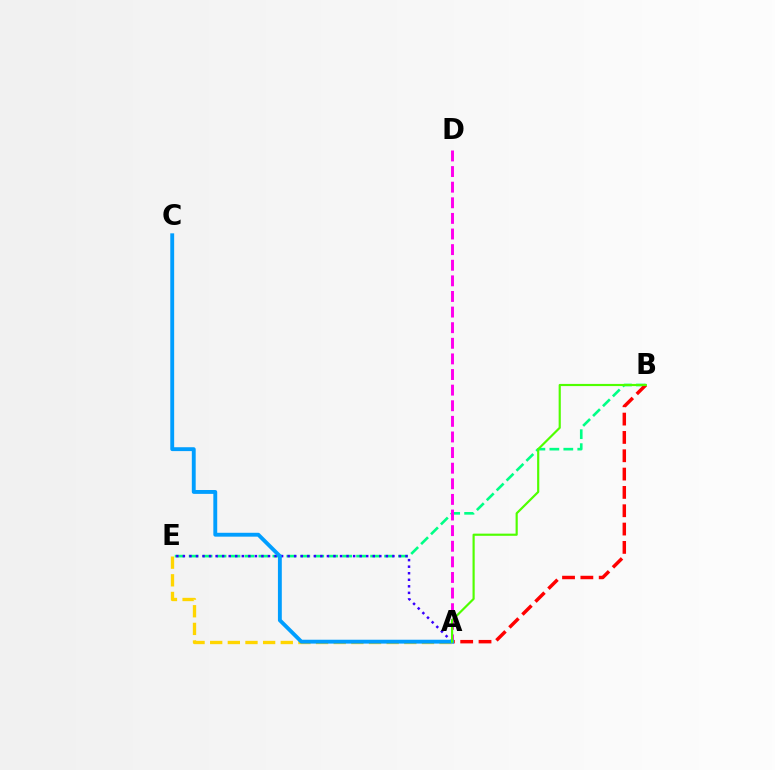{('B', 'E'): [{'color': '#00ff86', 'line_style': 'dashed', 'thickness': 1.9}], ('A', 'E'): [{'color': '#3700ff', 'line_style': 'dotted', 'thickness': 1.78}, {'color': '#ffd500', 'line_style': 'dashed', 'thickness': 2.4}], ('A', 'B'): [{'color': '#ff0000', 'line_style': 'dashed', 'thickness': 2.49}, {'color': '#4fff00', 'line_style': 'solid', 'thickness': 1.56}], ('A', 'D'): [{'color': '#ff00ed', 'line_style': 'dashed', 'thickness': 2.12}], ('A', 'C'): [{'color': '#009eff', 'line_style': 'solid', 'thickness': 2.79}]}